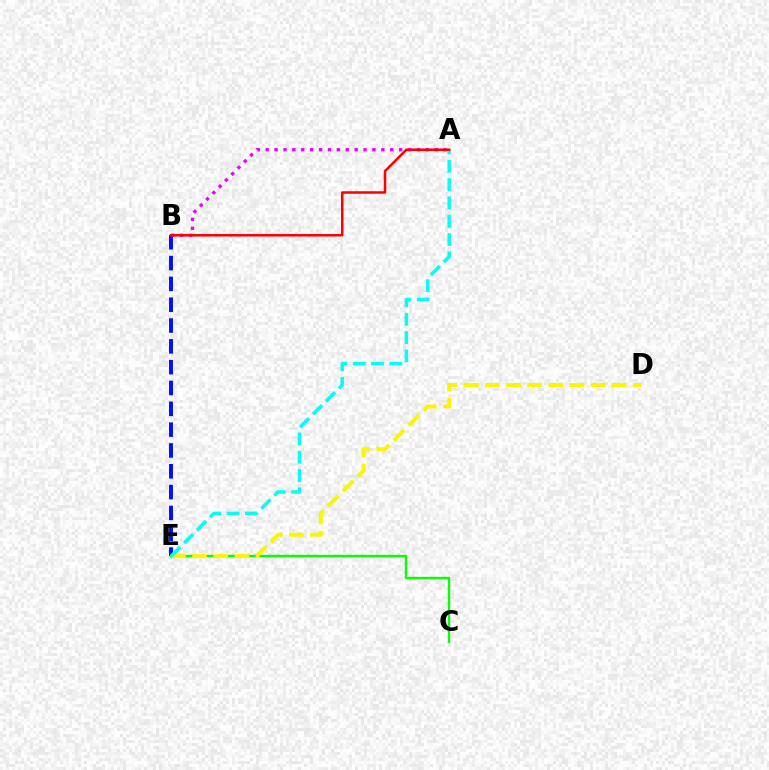{('B', 'E'): [{'color': '#0010ff', 'line_style': 'dashed', 'thickness': 2.83}], ('C', 'E'): [{'color': '#08ff00', 'line_style': 'solid', 'thickness': 1.73}], ('D', 'E'): [{'color': '#fcf500', 'line_style': 'dashed', 'thickness': 2.87}], ('A', 'B'): [{'color': '#ee00ff', 'line_style': 'dotted', 'thickness': 2.42}, {'color': '#ff0000', 'line_style': 'solid', 'thickness': 1.81}], ('A', 'E'): [{'color': '#00fff6', 'line_style': 'dashed', 'thickness': 2.49}]}